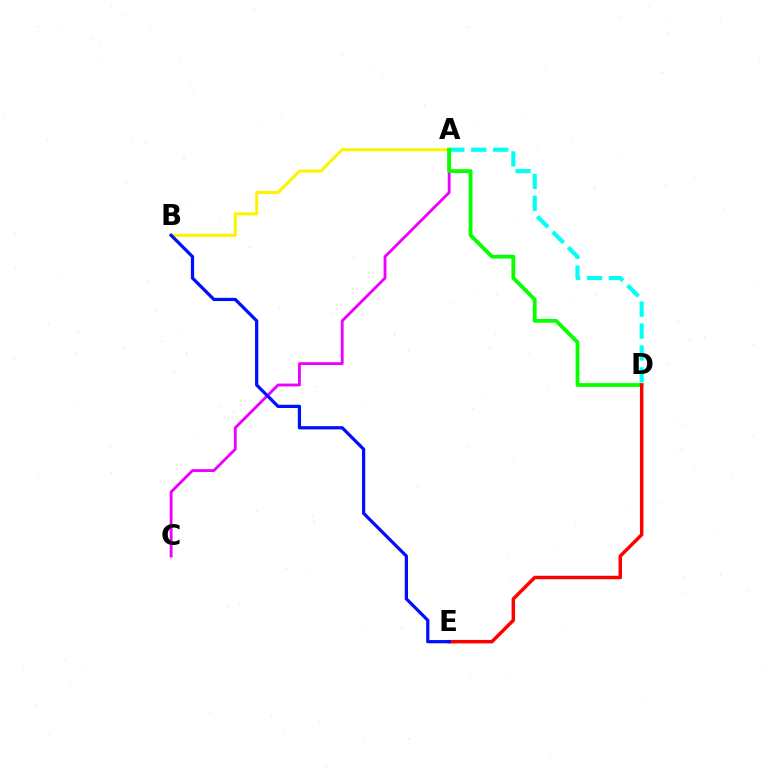{('A', 'B'): [{'color': '#fcf500', 'line_style': 'solid', 'thickness': 2.2}], ('A', 'C'): [{'color': '#ee00ff', 'line_style': 'solid', 'thickness': 2.04}], ('A', 'D'): [{'color': '#00fff6', 'line_style': 'dashed', 'thickness': 2.98}, {'color': '#08ff00', 'line_style': 'solid', 'thickness': 2.75}], ('D', 'E'): [{'color': '#ff0000', 'line_style': 'solid', 'thickness': 2.51}], ('B', 'E'): [{'color': '#0010ff', 'line_style': 'solid', 'thickness': 2.34}]}